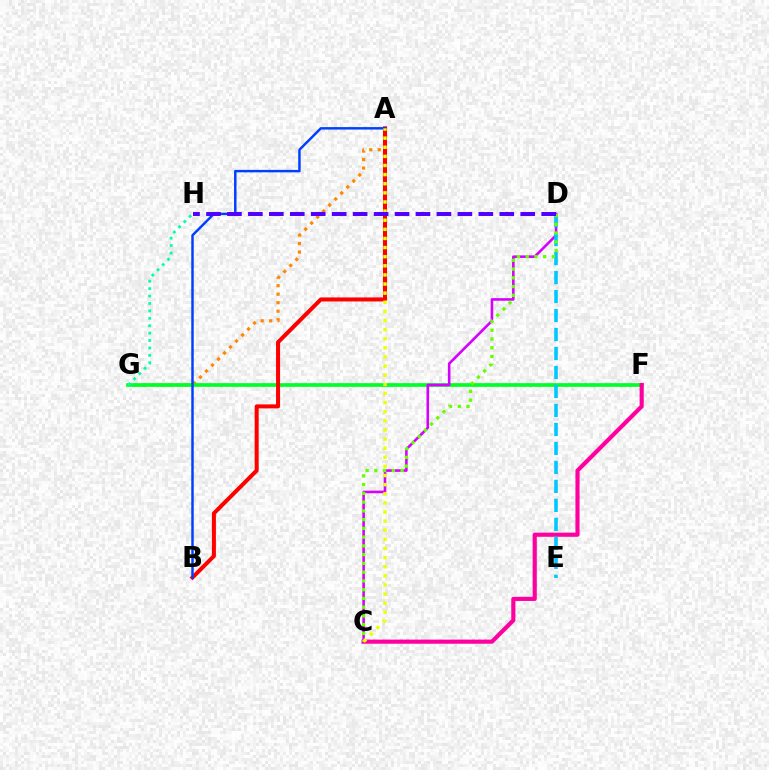{('A', 'G'): [{'color': '#ff8800', 'line_style': 'dotted', 'thickness': 2.31}], ('F', 'G'): [{'color': '#00ff27', 'line_style': 'solid', 'thickness': 2.65}], ('A', 'B'): [{'color': '#ff0000', 'line_style': 'solid', 'thickness': 2.9}, {'color': '#003fff', 'line_style': 'solid', 'thickness': 1.77}], ('G', 'H'): [{'color': '#00ffaf', 'line_style': 'dotted', 'thickness': 2.02}], ('C', 'F'): [{'color': '#ff00a0', 'line_style': 'solid', 'thickness': 2.98}], ('C', 'D'): [{'color': '#d600ff', 'line_style': 'solid', 'thickness': 1.87}, {'color': '#66ff00', 'line_style': 'dotted', 'thickness': 2.38}], ('D', 'E'): [{'color': '#00c7ff', 'line_style': 'dashed', 'thickness': 2.58}], ('A', 'C'): [{'color': '#eeff00', 'line_style': 'dotted', 'thickness': 2.48}], ('D', 'H'): [{'color': '#4f00ff', 'line_style': 'dashed', 'thickness': 2.85}]}